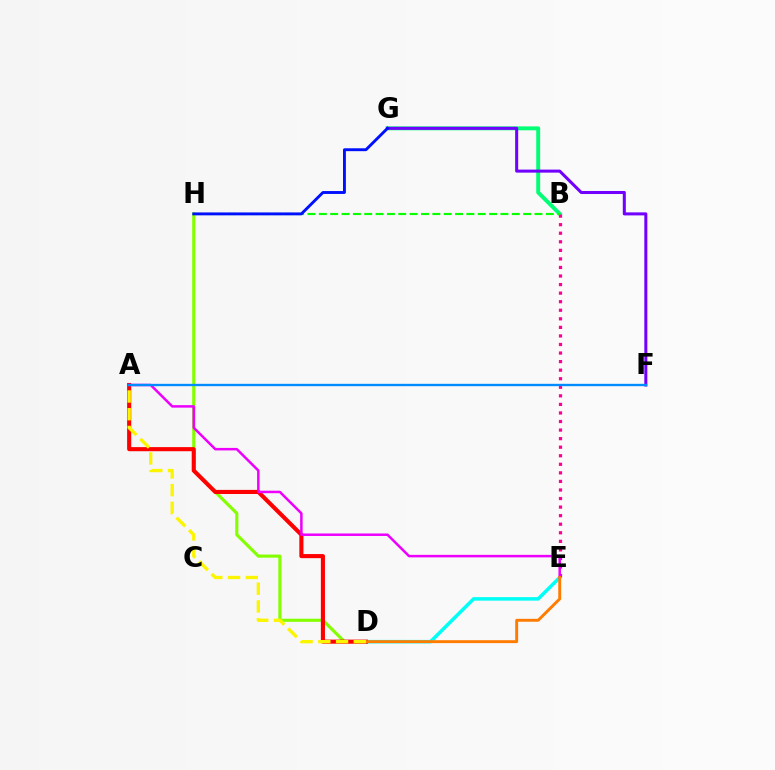{('D', 'H'): [{'color': '#84ff00', 'line_style': 'solid', 'thickness': 2.25}], ('D', 'E'): [{'color': '#00fff6', 'line_style': 'solid', 'thickness': 2.52}, {'color': '#ff7c00', 'line_style': 'solid', 'thickness': 2.1}], ('B', 'G'): [{'color': '#00ff74', 'line_style': 'solid', 'thickness': 2.82}], ('B', 'E'): [{'color': '#ff0094', 'line_style': 'dotted', 'thickness': 2.33}], ('A', 'D'): [{'color': '#ff0000', 'line_style': 'solid', 'thickness': 2.95}, {'color': '#fcf500', 'line_style': 'dashed', 'thickness': 2.41}], ('A', 'E'): [{'color': '#ee00ff', 'line_style': 'solid', 'thickness': 1.8}], ('F', 'G'): [{'color': '#7200ff', 'line_style': 'solid', 'thickness': 2.19}], ('B', 'H'): [{'color': '#08ff00', 'line_style': 'dashed', 'thickness': 1.54}], ('G', 'H'): [{'color': '#0010ff', 'line_style': 'solid', 'thickness': 2.08}], ('A', 'F'): [{'color': '#008cff', 'line_style': 'solid', 'thickness': 1.69}]}